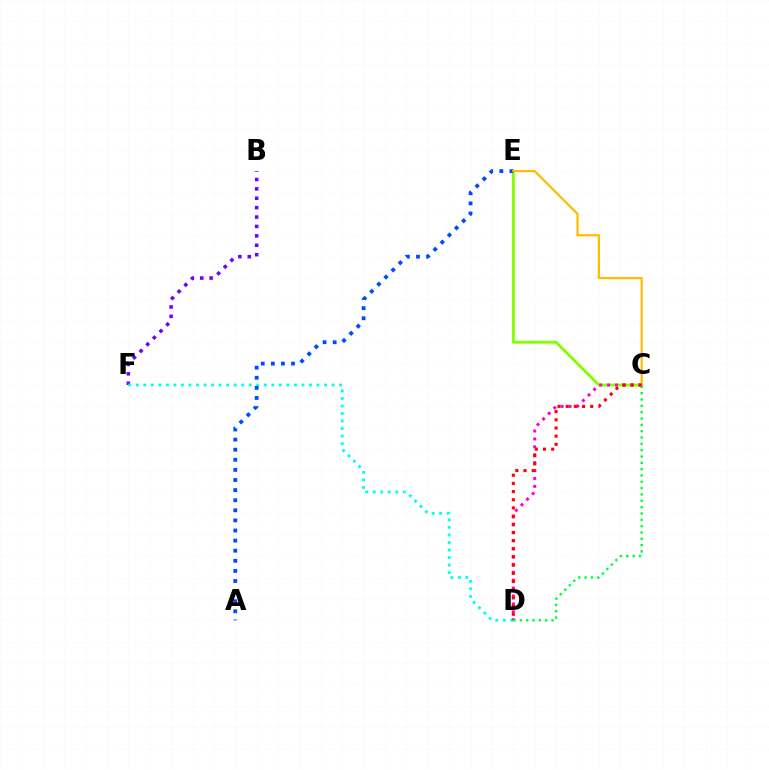{('C', 'E'): [{'color': '#84ff00', 'line_style': 'solid', 'thickness': 2.1}, {'color': '#ffbd00', 'line_style': 'solid', 'thickness': 1.61}], ('B', 'F'): [{'color': '#7200ff', 'line_style': 'dotted', 'thickness': 2.55}], ('D', 'F'): [{'color': '#00fff6', 'line_style': 'dotted', 'thickness': 2.05}], ('A', 'E'): [{'color': '#004bff', 'line_style': 'dotted', 'thickness': 2.74}], ('C', 'D'): [{'color': '#ff00cf', 'line_style': 'dotted', 'thickness': 2.15}, {'color': '#00ff39', 'line_style': 'dotted', 'thickness': 1.72}, {'color': '#ff0000', 'line_style': 'dotted', 'thickness': 2.22}]}